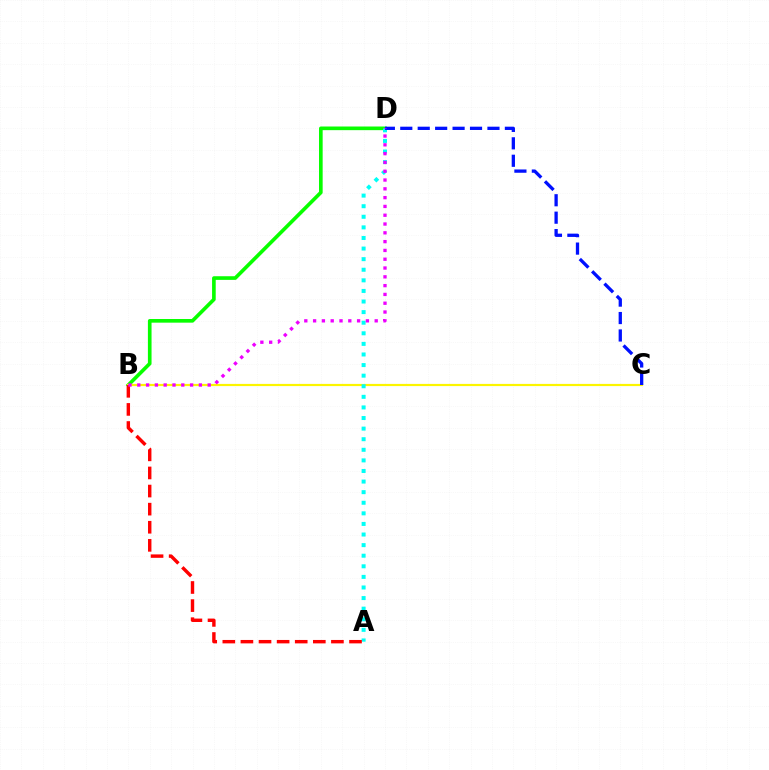{('B', 'D'): [{'color': '#08ff00', 'line_style': 'solid', 'thickness': 2.63}, {'color': '#ee00ff', 'line_style': 'dotted', 'thickness': 2.39}], ('B', 'C'): [{'color': '#fcf500', 'line_style': 'solid', 'thickness': 1.57}], ('A', 'D'): [{'color': '#00fff6', 'line_style': 'dotted', 'thickness': 2.88}], ('C', 'D'): [{'color': '#0010ff', 'line_style': 'dashed', 'thickness': 2.37}], ('A', 'B'): [{'color': '#ff0000', 'line_style': 'dashed', 'thickness': 2.46}]}